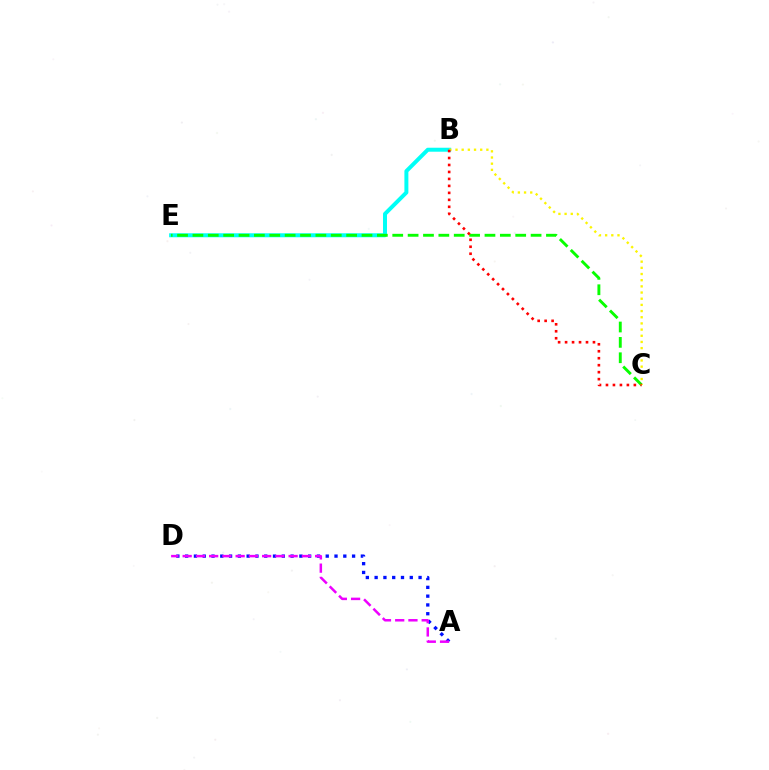{('B', 'E'): [{'color': '#00fff6', 'line_style': 'solid', 'thickness': 2.86}], ('C', 'E'): [{'color': '#08ff00', 'line_style': 'dashed', 'thickness': 2.09}], ('A', 'D'): [{'color': '#0010ff', 'line_style': 'dotted', 'thickness': 2.39}, {'color': '#ee00ff', 'line_style': 'dashed', 'thickness': 1.8}], ('B', 'C'): [{'color': '#fcf500', 'line_style': 'dotted', 'thickness': 1.68}, {'color': '#ff0000', 'line_style': 'dotted', 'thickness': 1.89}]}